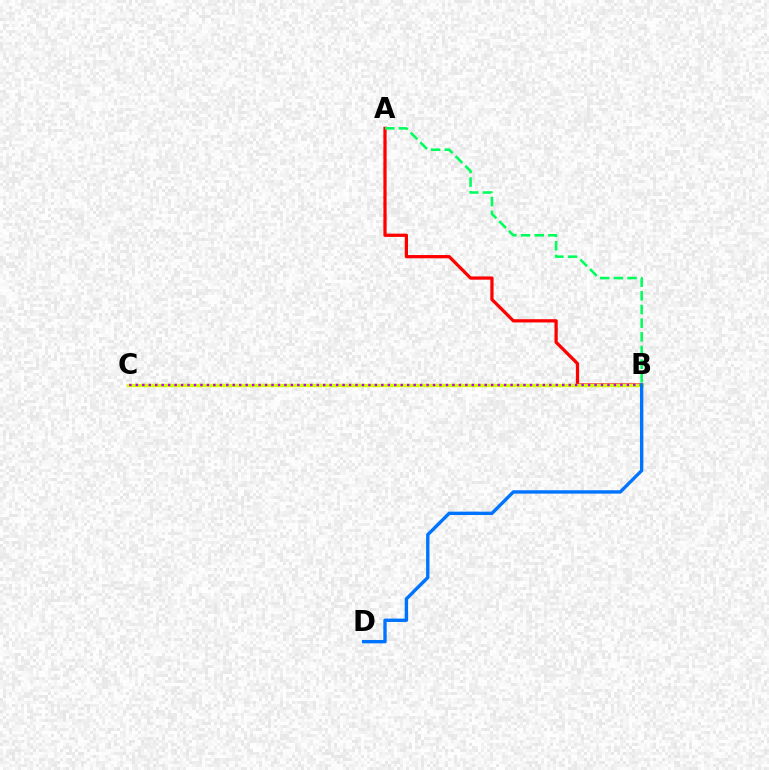{('A', 'B'): [{'color': '#ff0000', 'line_style': 'solid', 'thickness': 2.34}, {'color': '#00ff5c', 'line_style': 'dashed', 'thickness': 1.86}], ('B', 'C'): [{'color': '#d1ff00', 'line_style': 'solid', 'thickness': 2.44}, {'color': '#b900ff', 'line_style': 'dotted', 'thickness': 1.76}], ('B', 'D'): [{'color': '#0074ff', 'line_style': 'solid', 'thickness': 2.42}]}